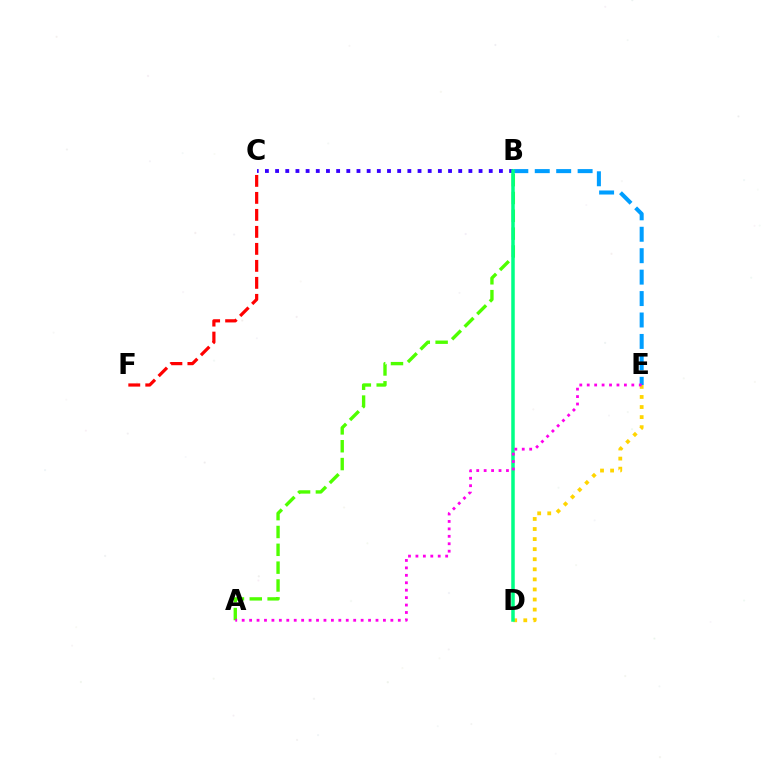{('C', 'F'): [{'color': '#ff0000', 'line_style': 'dashed', 'thickness': 2.31}], ('A', 'B'): [{'color': '#4fff00', 'line_style': 'dashed', 'thickness': 2.42}], ('D', 'E'): [{'color': '#ffd500', 'line_style': 'dotted', 'thickness': 2.74}], ('B', 'E'): [{'color': '#009eff', 'line_style': 'dashed', 'thickness': 2.91}], ('B', 'C'): [{'color': '#3700ff', 'line_style': 'dotted', 'thickness': 2.76}], ('B', 'D'): [{'color': '#00ff86', 'line_style': 'solid', 'thickness': 2.53}], ('A', 'E'): [{'color': '#ff00ed', 'line_style': 'dotted', 'thickness': 2.02}]}